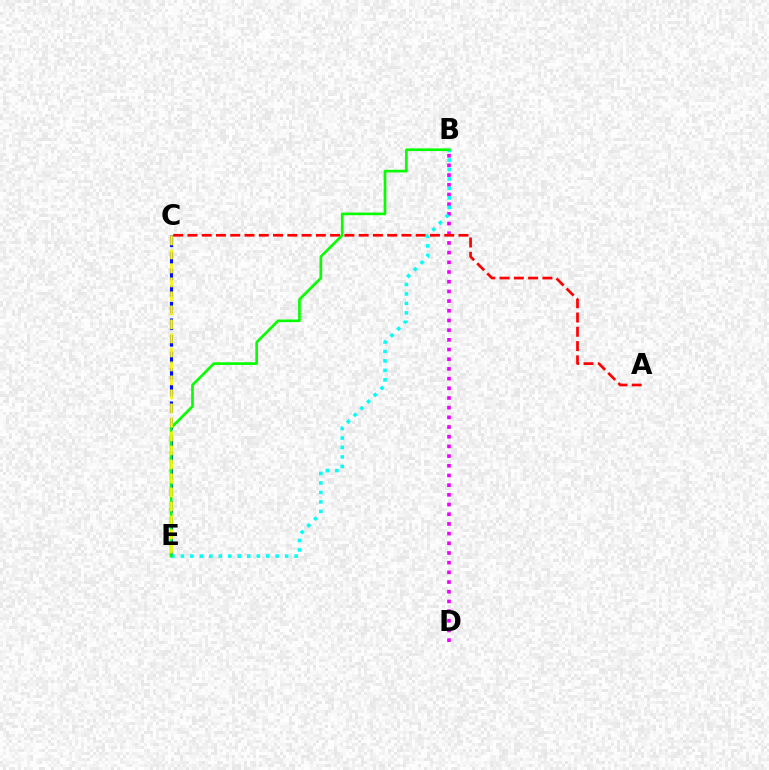{('B', 'D'): [{'color': '#ee00ff', 'line_style': 'dotted', 'thickness': 2.63}], ('A', 'C'): [{'color': '#ff0000', 'line_style': 'dashed', 'thickness': 1.94}], ('C', 'E'): [{'color': '#0010ff', 'line_style': 'dashed', 'thickness': 2.25}, {'color': '#fcf500', 'line_style': 'dashed', 'thickness': 1.9}], ('B', 'E'): [{'color': '#00fff6', 'line_style': 'dotted', 'thickness': 2.58}, {'color': '#08ff00', 'line_style': 'solid', 'thickness': 1.92}]}